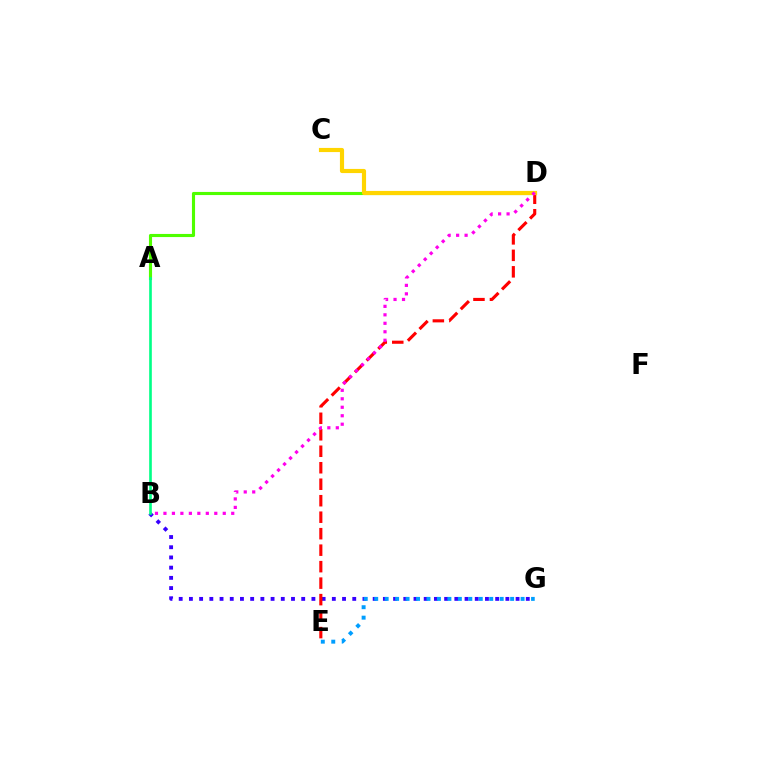{('B', 'G'): [{'color': '#3700ff', 'line_style': 'dotted', 'thickness': 2.77}], ('D', 'E'): [{'color': '#ff0000', 'line_style': 'dashed', 'thickness': 2.24}], ('A', 'D'): [{'color': '#4fff00', 'line_style': 'solid', 'thickness': 2.25}], ('C', 'D'): [{'color': '#ffd500', 'line_style': 'solid', 'thickness': 2.99}], ('A', 'B'): [{'color': '#00ff86', 'line_style': 'solid', 'thickness': 1.9}], ('B', 'D'): [{'color': '#ff00ed', 'line_style': 'dotted', 'thickness': 2.3}], ('E', 'G'): [{'color': '#009eff', 'line_style': 'dotted', 'thickness': 2.84}]}